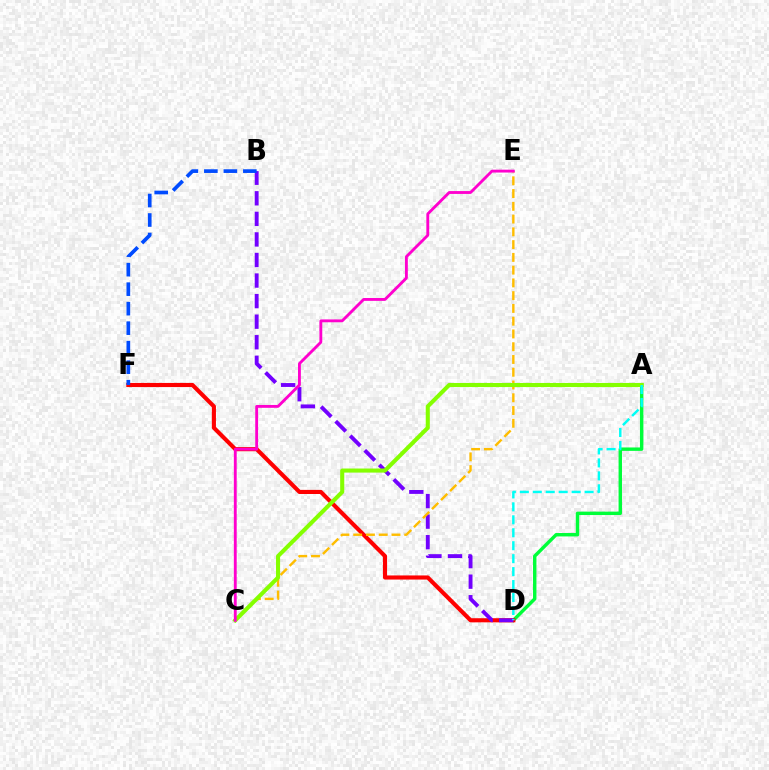{('A', 'D'): [{'color': '#00ff39', 'line_style': 'solid', 'thickness': 2.46}, {'color': '#00fff6', 'line_style': 'dashed', 'thickness': 1.76}], ('D', 'F'): [{'color': '#ff0000', 'line_style': 'solid', 'thickness': 2.96}], ('B', 'D'): [{'color': '#7200ff', 'line_style': 'dashed', 'thickness': 2.79}], ('C', 'E'): [{'color': '#ffbd00', 'line_style': 'dashed', 'thickness': 1.73}, {'color': '#ff00cf', 'line_style': 'solid', 'thickness': 2.06}], ('A', 'C'): [{'color': '#84ff00', 'line_style': 'solid', 'thickness': 2.93}], ('B', 'F'): [{'color': '#004bff', 'line_style': 'dashed', 'thickness': 2.65}]}